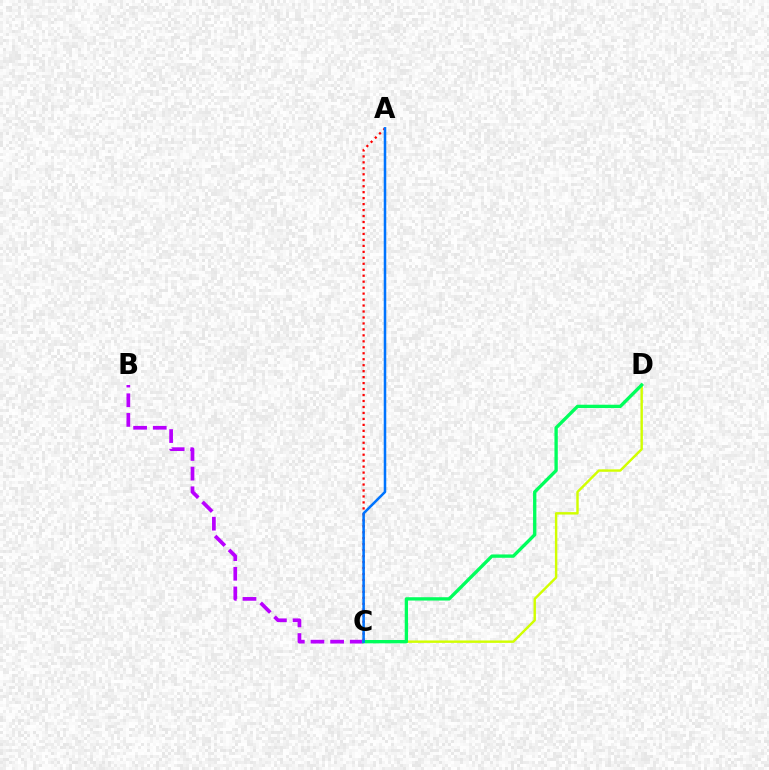{('B', 'C'): [{'color': '#b900ff', 'line_style': 'dashed', 'thickness': 2.67}], ('C', 'D'): [{'color': '#d1ff00', 'line_style': 'solid', 'thickness': 1.75}, {'color': '#00ff5c', 'line_style': 'solid', 'thickness': 2.4}], ('A', 'C'): [{'color': '#ff0000', 'line_style': 'dotted', 'thickness': 1.62}, {'color': '#0074ff', 'line_style': 'solid', 'thickness': 1.82}]}